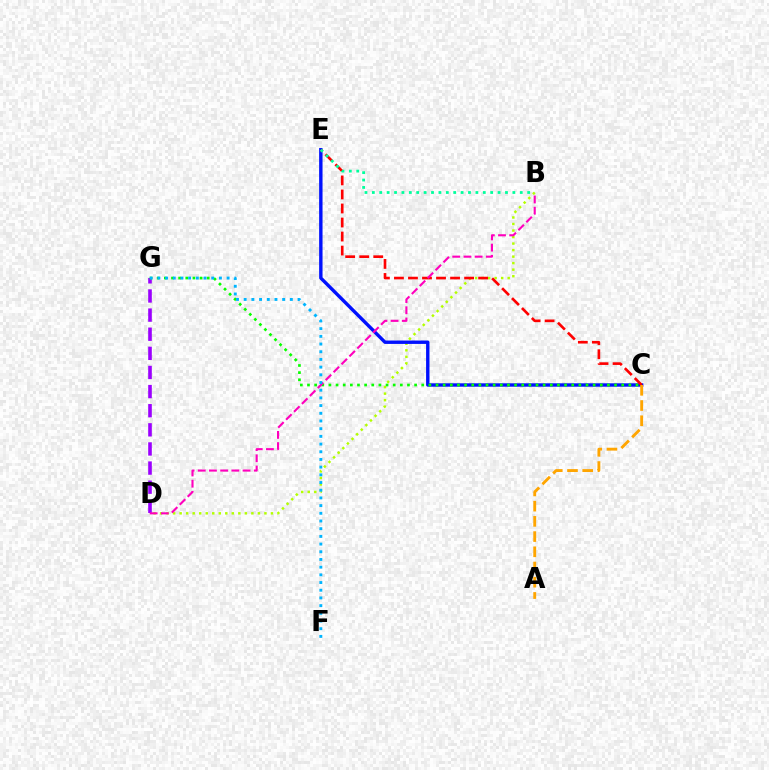{('B', 'D'): [{'color': '#b3ff00', 'line_style': 'dotted', 'thickness': 1.77}, {'color': '#ff00bd', 'line_style': 'dashed', 'thickness': 1.52}], ('D', 'G'): [{'color': '#9b00ff', 'line_style': 'dashed', 'thickness': 2.6}], ('C', 'E'): [{'color': '#0010ff', 'line_style': 'solid', 'thickness': 2.44}, {'color': '#ff0000', 'line_style': 'dashed', 'thickness': 1.91}], ('C', 'G'): [{'color': '#08ff00', 'line_style': 'dotted', 'thickness': 1.94}], ('B', 'E'): [{'color': '#00ff9d', 'line_style': 'dotted', 'thickness': 2.01}], ('A', 'C'): [{'color': '#ffa500', 'line_style': 'dashed', 'thickness': 2.07}], ('F', 'G'): [{'color': '#00b5ff', 'line_style': 'dotted', 'thickness': 2.09}]}